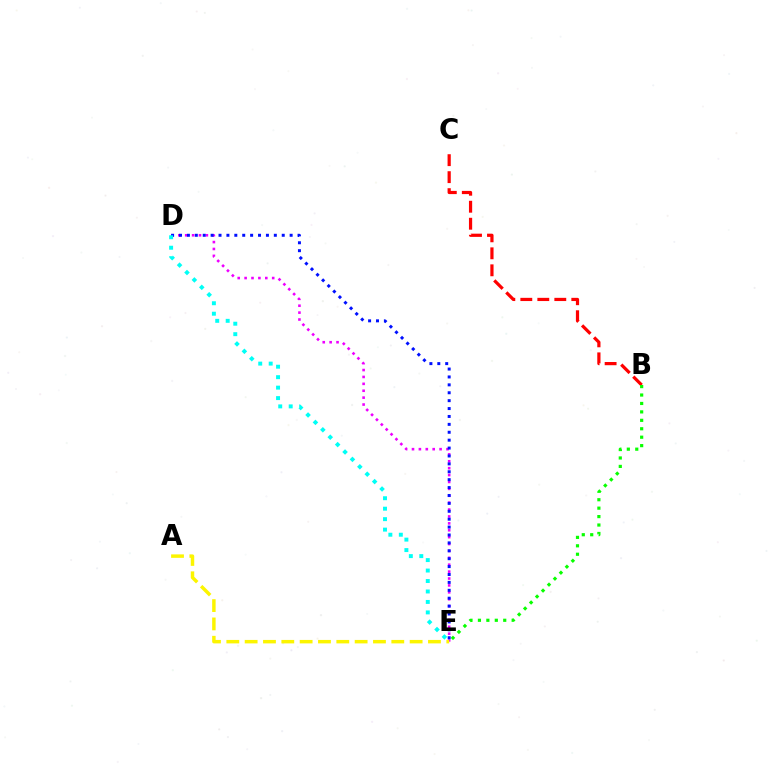{('B', 'C'): [{'color': '#ff0000', 'line_style': 'dashed', 'thickness': 2.31}], ('B', 'E'): [{'color': '#08ff00', 'line_style': 'dotted', 'thickness': 2.29}], ('D', 'E'): [{'color': '#ee00ff', 'line_style': 'dotted', 'thickness': 1.87}, {'color': '#0010ff', 'line_style': 'dotted', 'thickness': 2.15}, {'color': '#00fff6', 'line_style': 'dotted', 'thickness': 2.84}], ('A', 'E'): [{'color': '#fcf500', 'line_style': 'dashed', 'thickness': 2.49}]}